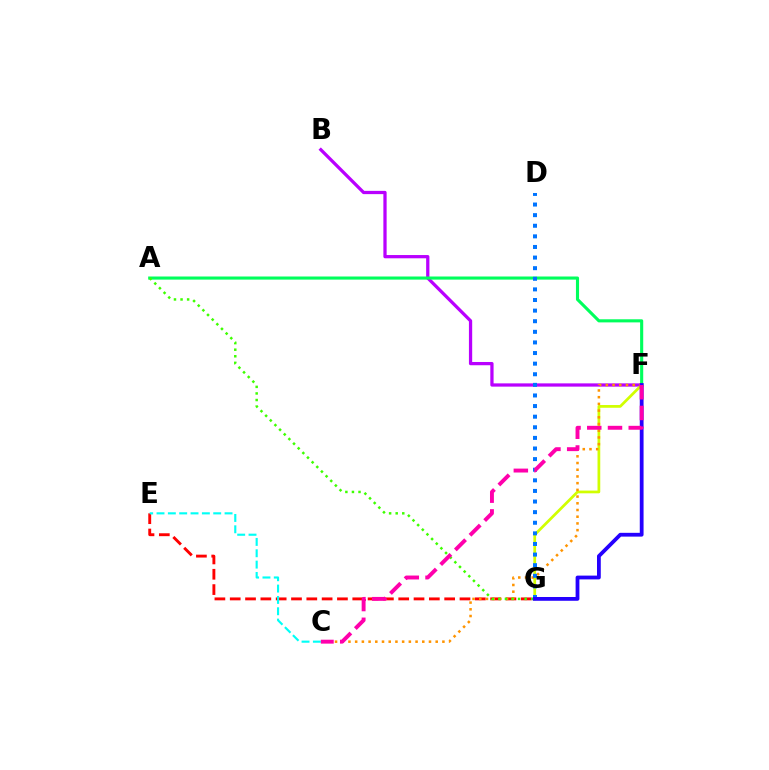{('B', 'F'): [{'color': '#b900ff', 'line_style': 'solid', 'thickness': 2.34}], ('E', 'G'): [{'color': '#ff0000', 'line_style': 'dashed', 'thickness': 2.08}], ('F', 'G'): [{'color': '#d1ff00', 'line_style': 'solid', 'thickness': 1.97}, {'color': '#2500ff', 'line_style': 'solid', 'thickness': 2.73}], ('C', 'F'): [{'color': '#ff9400', 'line_style': 'dotted', 'thickness': 1.82}, {'color': '#ff00ac', 'line_style': 'dashed', 'thickness': 2.82}], ('A', 'F'): [{'color': '#00ff5c', 'line_style': 'solid', 'thickness': 2.24}], ('D', 'G'): [{'color': '#0074ff', 'line_style': 'dotted', 'thickness': 2.88}], ('A', 'G'): [{'color': '#3dff00', 'line_style': 'dotted', 'thickness': 1.79}], ('C', 'E'): [{'color': '#00fff6', 'line_style': 'dashed', 'thickness': 1.54}]}